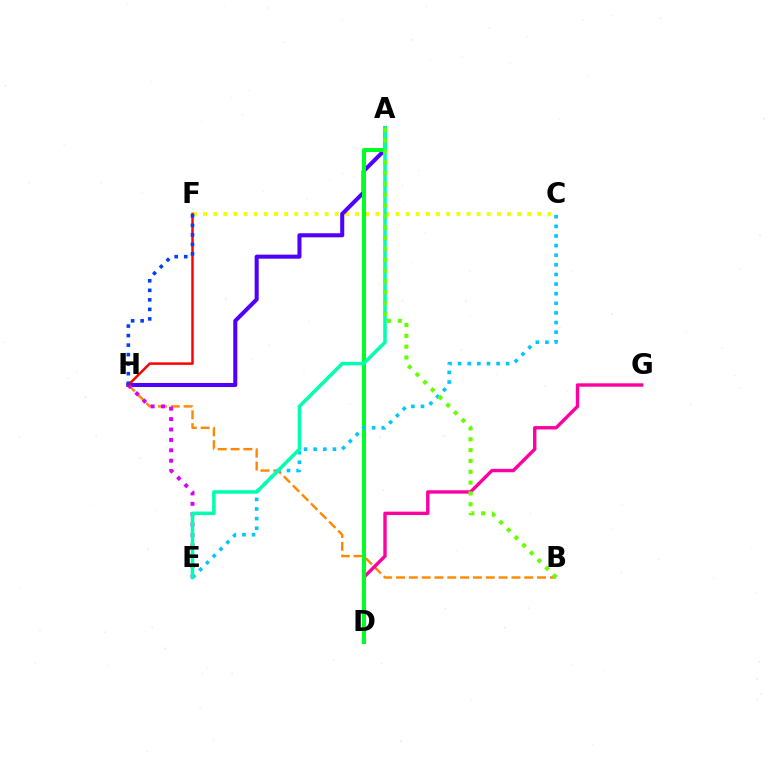{('C', 'F'): [{'color': '#eeff00', 'line_style': 'dotted', 'thickness': 2.75}], ('B', 'H'): [{'color': '#ff8800', 'line_style': 'dashed', 'thickness': 1.74}], ('A', 'H'): [{'color': '#4f00ff', 'line_style': 'solid', 'thickness': 2.92}], ('D', 'G'): [{'color': '#ff00a0', 'line_style': 'solid', 'thickness': 2.44}], ('E', 'H'): [{'color': '#d600ff', 'line_style': 'dotted', 'thickness': 2.83}], ('A', 'D'): [{'color': '#00ff27', 'line_style': 'solid', 'thickness': 2.87}], ('C', 'E'): [{'color': '#00c7ff', 'line_style': 'dotted', 'thickness': 2.61}], ('F', 'H'): [{'color': '#ff0000', 'line_style': 'solid', 'thickness': 1.79}, {'color': '#003fff', 'line_style': 'dotted', 'thickness': 2.59}], ('A', 'E'): [{'color': '#00ffaf', 'line_style': 'solid', 'thickness': 2.54}], ('A', 'B'): [{'color': '#66ff00', 'line_style': 'dotted', 'thickness': 2.94}]}